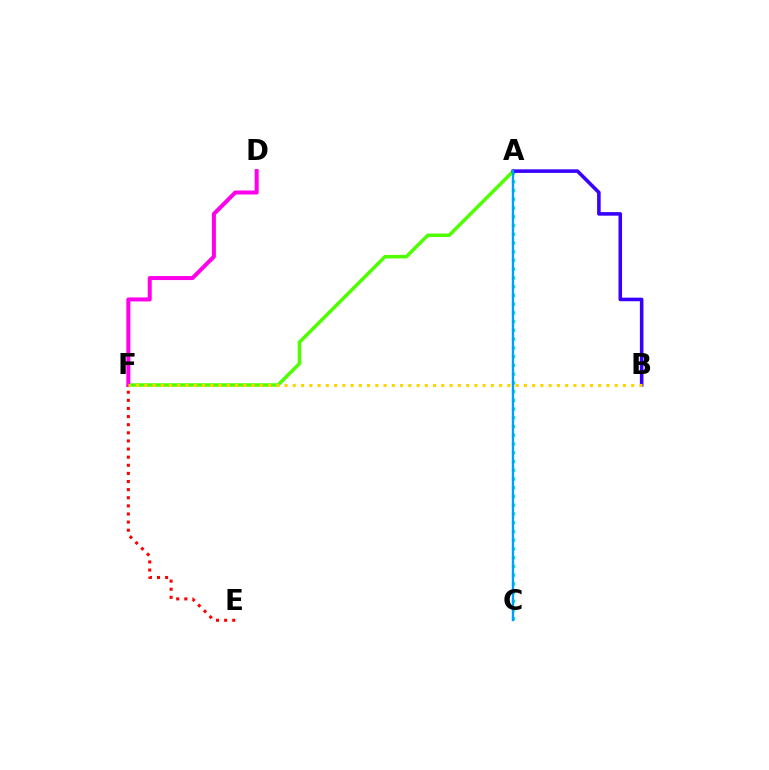{('A', 'F'): [{'color': '#4fff00', 'line_style': 'solid', 'thickness': 2.53}], ('A', 'C'): [{'color': '#00ff86', 'line_style': 'dotted', 'thickness': 2.37}, {'color': '#009eff', 'line_style': 'solid', 'thickness': 1.7}], ('E', 'F'): [{'color': '#ff0000', 'line_style': 'dotted', 'thickness': 2.2}], ('A', 'B'): [{'color': '#3700ff', 'line_style': 'solid', 'thickness': 2.57}], ('D', 'F'): [{'color': '#ff00ed', 'line_style': 'solid', 'thickness': 2.89}], ('B', 'F'): [{'color': '#ffd500', 'line_style': 'dotted', 'thickness': 2.24}]}